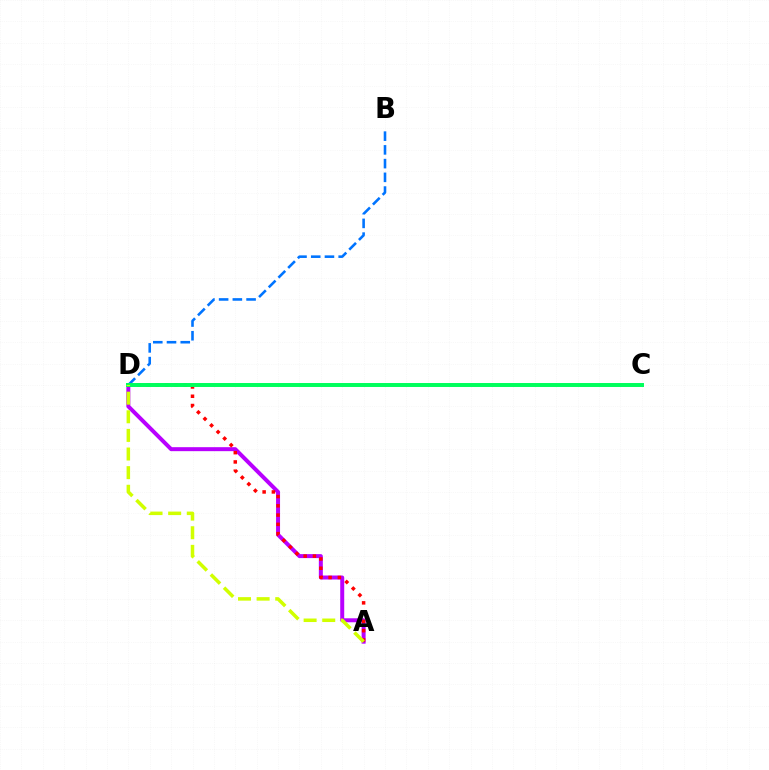{('A', 'D'): [{'color': '#b900ff', 'line_style': 'solid', 'thickness': 2.87}, {'color': '#ff0000', 'line_style': 'dotted', 'thickness': 2.52}, {'color': '#d1ff00', 'line_style': 'dashed', 'thickness': 2.53}], ('B', 'D'): [{'color': '#0074ff', 'line_style': 'dashed', 'thickness': 1.86}], ('C', 'D'): [{'color': '#00ff5c', 'line_style': 'solid', 'thickness': 2.85}]}